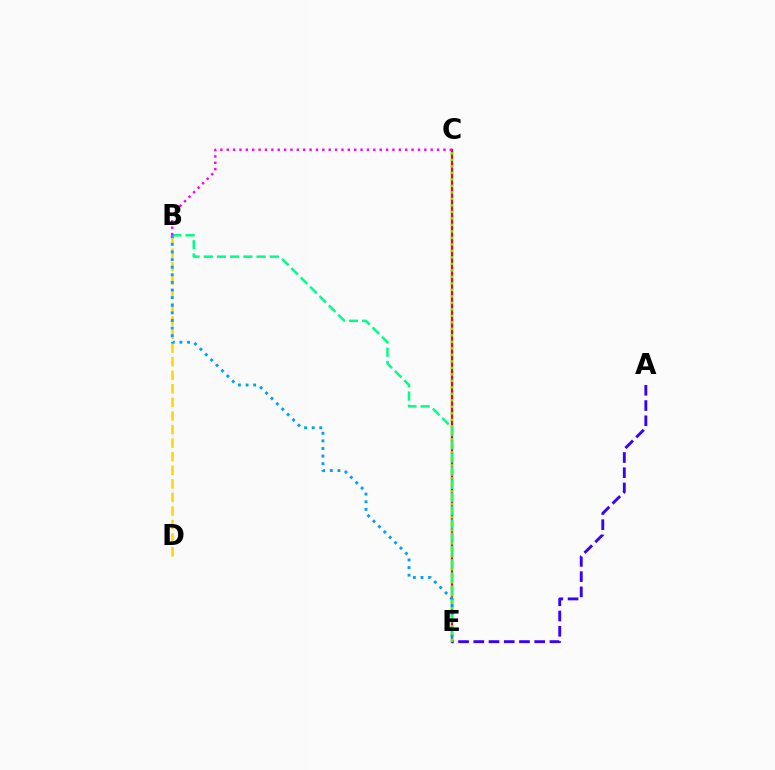{('C', 'E'): [{'color': '#ff0000', 'line_style': 'solid', 'thickness': 1.66}, {'color': '#4fff00', 'line_style': 'dotted', 'thickness': 1.77}], ('B', 'D'): [{'color': '#ffd500', 'line_style': 'dashed', 'thickness': 1.84}], ('A', 'E'): [{'color': '#3700ff', 'line_style': 'dashed', 'thickness': 2.07}], ('B', 'E'): [{'color': '#00ff86', 'line_style': 'dashed', 'thickness': 1.79}, {'color': '#009eff', 'line_style': 'dotted', 'thickness': 2.07}], ('B', 'C'): [{'color': '#ff00ed', 'line_style': 'dotted', 'thickness': 1.73}]}